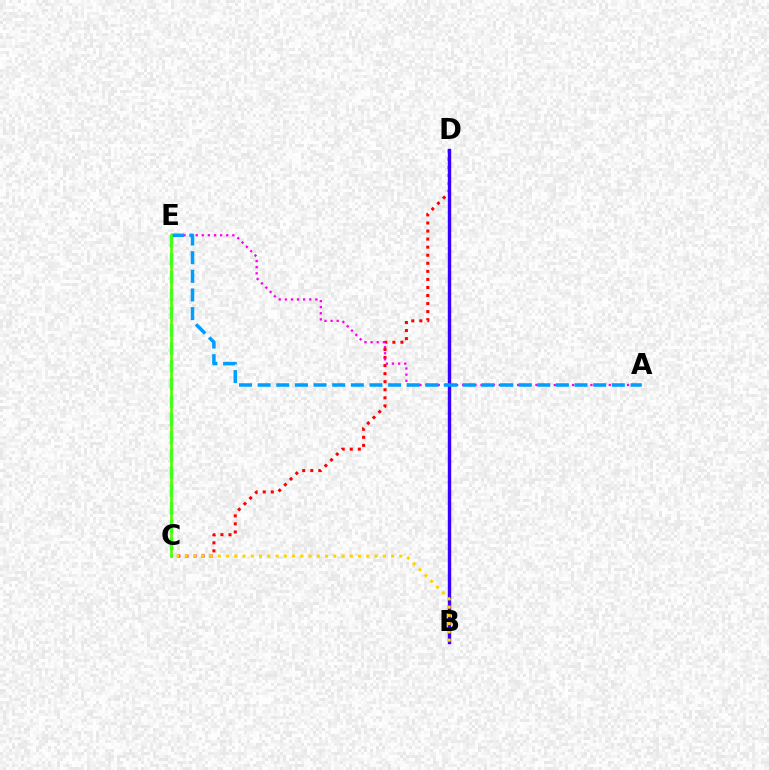{('C', 'D'): [{'color': '#ff0000', 'line_style': 'dotted', 'thickness': 2.19}], ('C', 'E'): [{'color': '#00ff86', 'line_style': 'dashed', 'thickness': 2.42}, {'color': '#4fff00', 'line_style': 'solid', 'thickness': 1.91}], ('A', 'E'): [{'color': '#ff00ed', 'line_style': 'dotted', 'thickness': 1.66}, {'color': '#009eff', 'line_style': 'dashed', 'thickness': 2.53}], ('B', 'D'): [{'color': '#3700ff', 'line_style': 'solid', 'thickness': 2.45}], ('B', 'C'): [{'color': '#ffd500', 'line_style': 'dotted', 'thickness': 2.24}]}